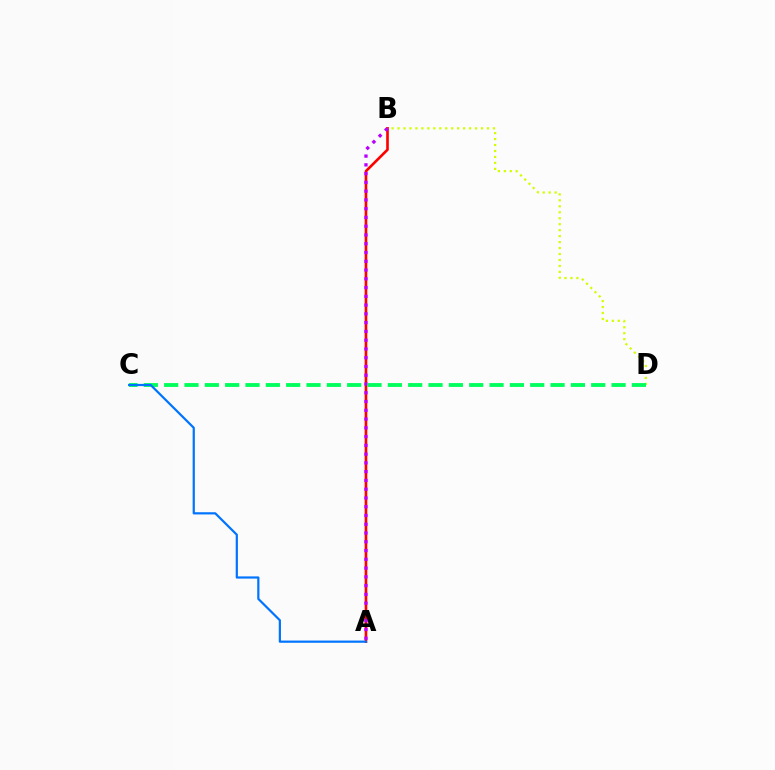{('A', 'B'): [{'color': '#ff0000', 'line_style': 'solid', 'thickness': 1.9}, {'color': '#b900ff', 'line_style': 'dotted', 'thickness': 2.38}], ('B', 'D'): [{'color': '#d1ff00', 'line_style': 'dotted', 'thickness': 1.62}], ('C', 'D'): [{'color': '#00ff5c', 'line_style': 'dashed', 'thickness': 2.76}], ('A', 'C'): [{'color': '#0074ff', 'line_style': 'solid', 'thickness': 1.59}]}